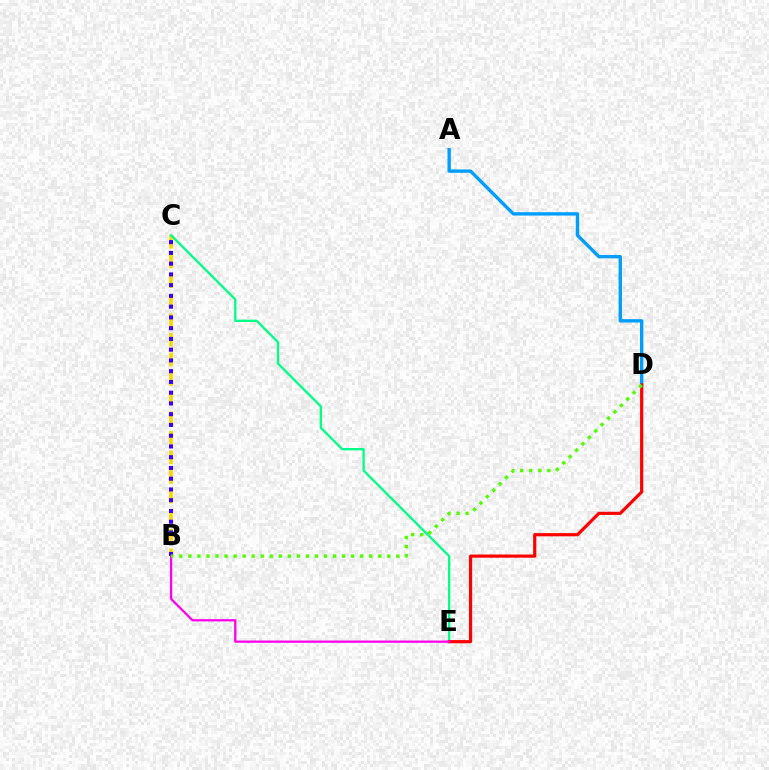{('B', 'C'): [{'color': '#ffd500', 'line_style': 'dashed', 'thickness': 2.66}, {'color': '#3700ff', 'line_style': 'dotted', 'thickness': 2.92}], ('C', 'E'): [{'color': '#00ff86', 'line_style': 'solid', 'thickness': 1.65}], ('A', 'D'): [{'color': '#009eff', 'line_style': 'solid', 'thickness': 2.42}], ('D', 'E'): [{'color': '#ff0000', 'line_style': 'solid', 'thickness': 2.29}], ('B', 'E'): [{'color': '#ff00ed', 'line_style': 'solid', 'thickness': 1.63}], ('B', 'D'): [{'color': '#4fff00', 'line_style': 'dotted', 'thickness': 2.46}]}